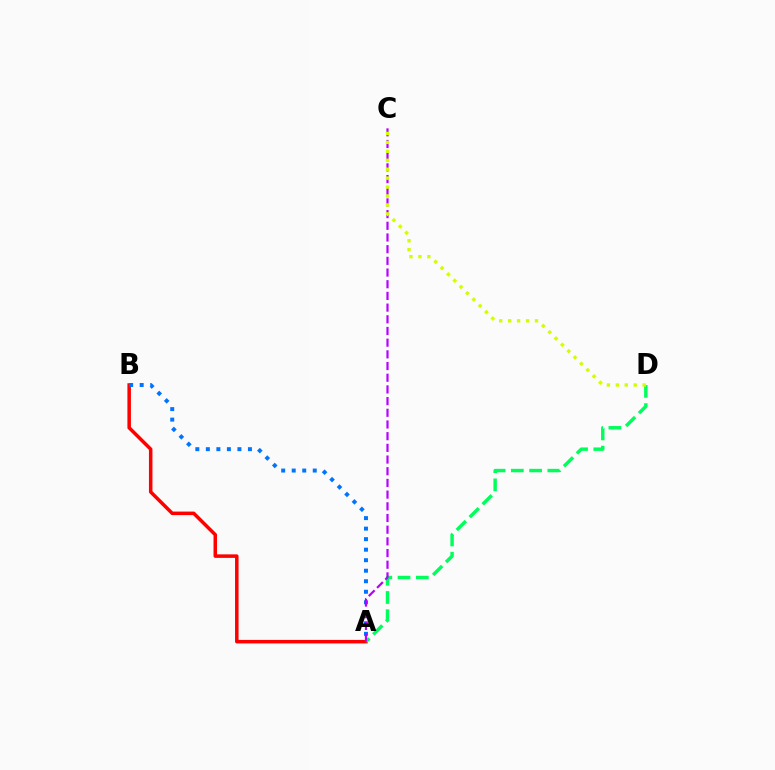{('A', 'B'): [{'color': '#ff0000', 'line_style': 'solid', 'thickness': 2.53}, {'color': '#0074ff', 'line_style': 'dotted', 'thickness': 2.86}], ('A', 'D'): [{'color': '#00ff5c', 'line_style': 'dashed', 'thickness': 2.48}], ('A', 'C'): [{'color': '#b900ff', 'line_style': 'dashed', 'thickness': 1.59}], ('C', 'D'): [{'color': '#d1ff00', 'line_style': 'dotted', 'thickness': 2.43}]}